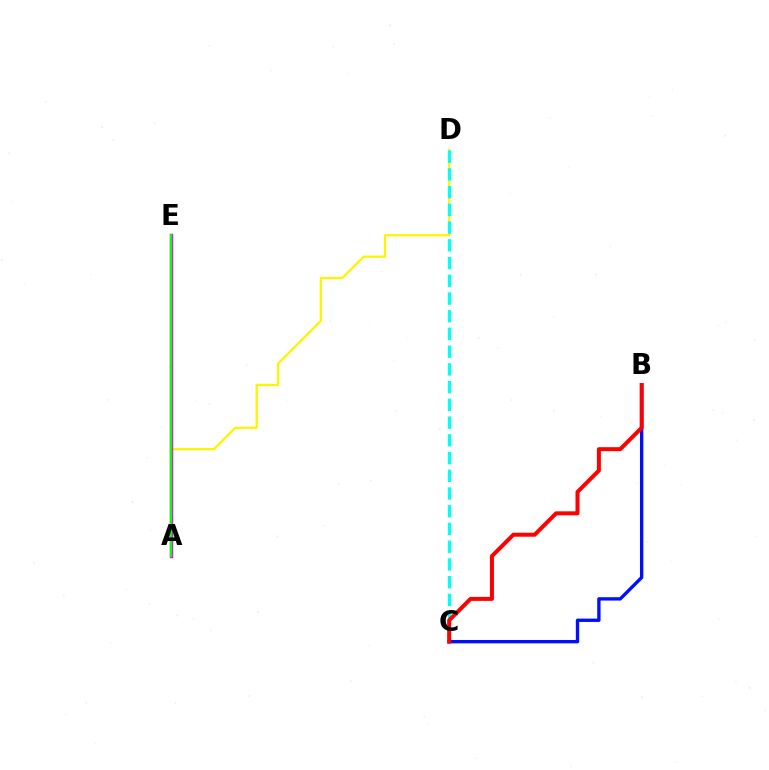{('A', 'D'): [{'color': '#fcf500', 'line_style': 'solid', 'thickness': 1.64}], ('C', 'D'): [{'color': '#00fff6', 'line_style': 'dashed', 'thickness': 2.41}], ('A', 'E'): [{'color': '#ee00ff', 'line_style': 'solid', 'thickness': 2.47}, {'color': '#08ff00', 'line_style': 'solid', 'thickness': 1.65}], ('B', 'C'): [{'color': '#0010ff', 'line_style': 'solid', 'thickness': 2.42}, {'color': '#ff0000', 'line_style': 'solid', 'thickness': 2.88}]}